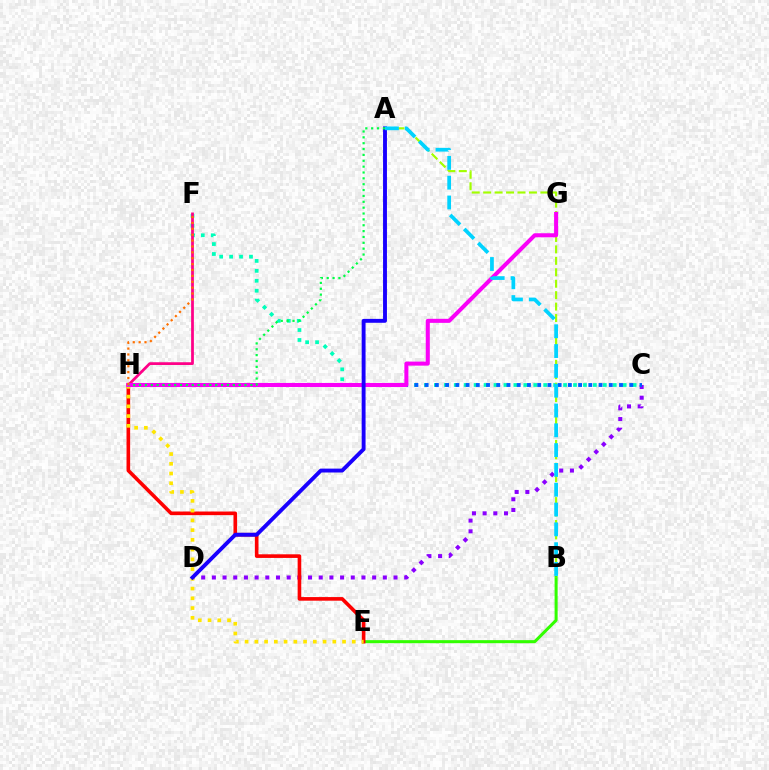{('C', 'D'): [{'color': '#8a00ff', 'line_style': 'dotted', 'thickness': 2.9}], ('C', 'F'): [{'color': '#00ffbb', 'line_style': 'dotted', 'thickness': 2.7}], ('B', 'E'): [{'color': '#31ff00', 'line_style': 'solid', 'thickness': 2.18}], ('A', 'B'): [{'color': '#a2ff00', 'line_style': 'dashed', 'thickness': 1.55}, {'color': '#00d3ff', 'line_style': 'dashed', 'thickness': 2.69}], ('C', 'H'): [{'color': '#005dff', 'line_style': 'dotted', 'thickness': 2.78}], ('E', 'H'): [{'color': '#ff0000', 'line_style': 'solid', 'thickness': 2.6}, {'color': '#ffe600', 'line_style': 'dotted', 'thickness': 2.65}], ('F', 'H'): [{'color': '#ff0088', 'line_style': 'solid', 'thickness': 1.98}, {'color': '#ff7000', 'line_style': 'dotted', 'thickness': 1.6}], ('G', 'H'): [{'color': '#fa00f9', 'line_style': 'solid', 'thickness': 2.91}], ('A', 'D'): [{'color': '#1900ff', 'line_style': 'solid', 'thickness': 2.8}], ('A', 'H'): [{'color': '#00ff45', 'line_style': 'dotted', 'thickness': 1.59}]}